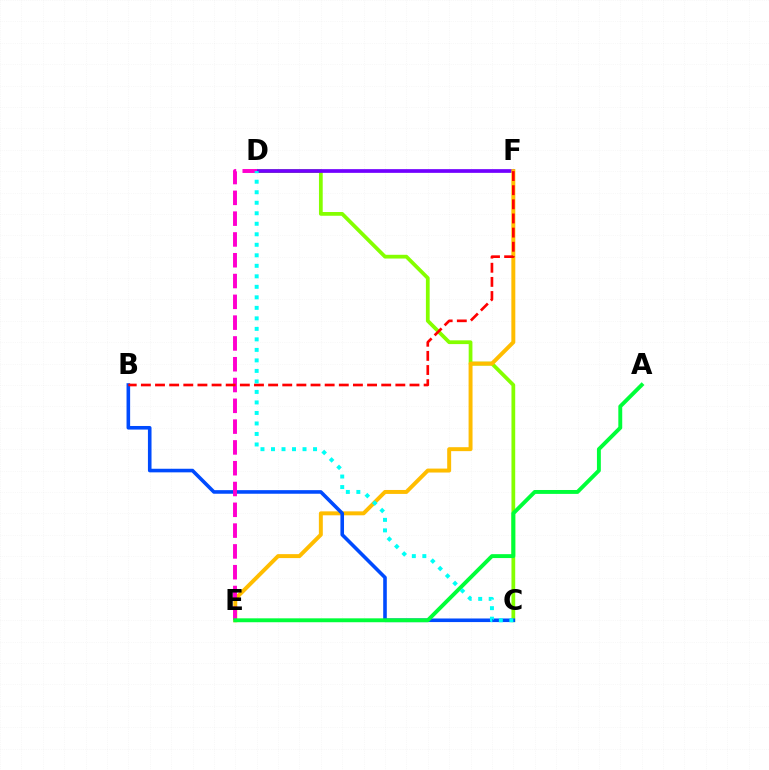{('C', 'D'): [{'color': '#84ff00', 'line_style': 'solid', 'thickness': 2.7}, {'color': '#00fff6', 'line_style': 'dotted', 'thickness': 2.86}], ('D', 'F'): [{'color': '#7200ff', 'line_style': 'solid', 'thickness': 2.66}], ('E', 'F'): [{'color': '#ffbd00', 'line_style': 'solid', 'thickness': 2.84}], ('B', 'C'): [{'color': '#004bff', 'line_style': 'solid', 'thickness': 2.59}], ('D', 'E'): [{'color': '#ff00cf', 'line_style': 'dashed', 'thickness': 2.83}], ('A', 'E'): [{'color': '#00ff39', 'line_style': 'solid', 'thickness': 2.81}], ('B', 'F'): [{'color': '#ff0000', 'line_style': 'dashed', 'thickness': 1.92}]}